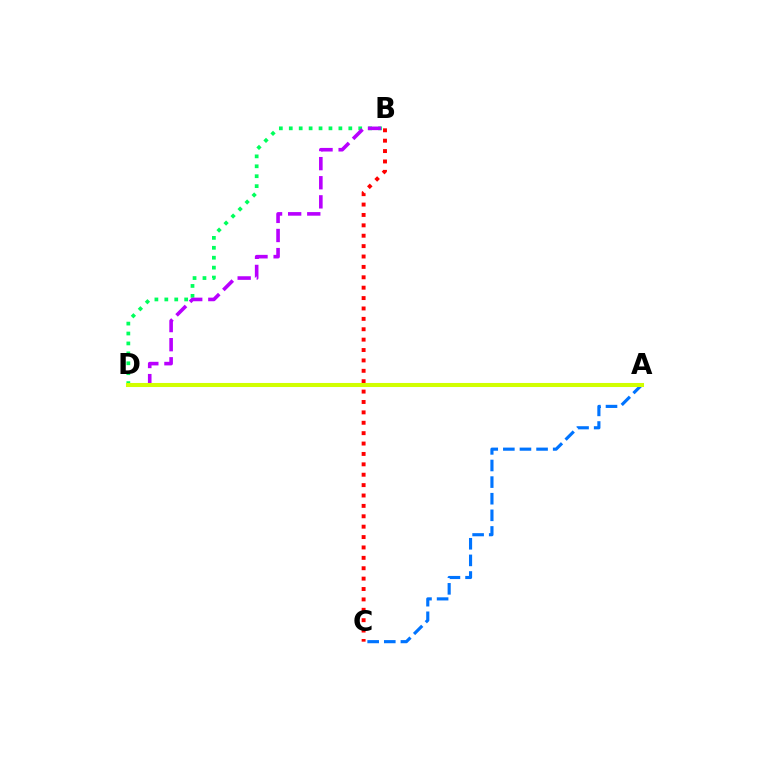{('A', 'C'): [{'color': '#0074ff', 'line_style': 'dashed', 'thickness': 2.26}], ('B', 'D'): [{'color': '#00ff5c', 'line_style': 'dotted', 'thickness': 2.7}, {'color': '#b900ff', 'line_style': 'dashed', 'thickness': 2.6}], ('B', 'C'): [{'color': '#ff0000', 'line_style': 'dotted', 'thickness': 2.82}], ('A', 'D'): [{'color': '#d1ff00', 'line_style': 'solid', 'thickness': 2.92}]}